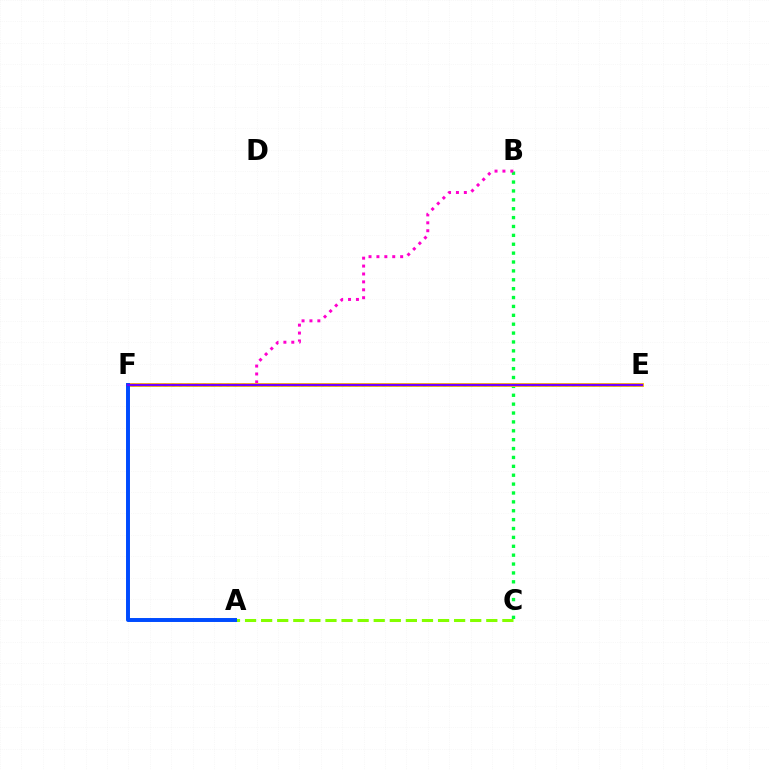{('B', 'C'): [{'color': '#00ff39', 'line_style': 'dotted', 'thickness': 2.41}], ('E', 'F'): [{'color': '#ff0000', 'line_style': 'solid', 'thickness': 1.53}, {'color': '#00fff6', 'line_style': 'dotted', 'thickness': 1.84}, {'color': '#ffbd00', 'line_style': 'solid', 'thickness': 2.78}, {'color': '#7200ff', 'line_style': 'solid', 'thickness': 1.62}], ('B', 'F'): [{'color': '#ff00cf', 'line_style': 'dotted', 'thickness': 2.15}], ('A', 'C'): [{'color': '#84ff00', 'line_style': 'dashed', 'thickness': 2.18}], ('A', 'F'): [{'color': '#004bff', 'line_style': 'solid', 'thickness': 2.85}]}